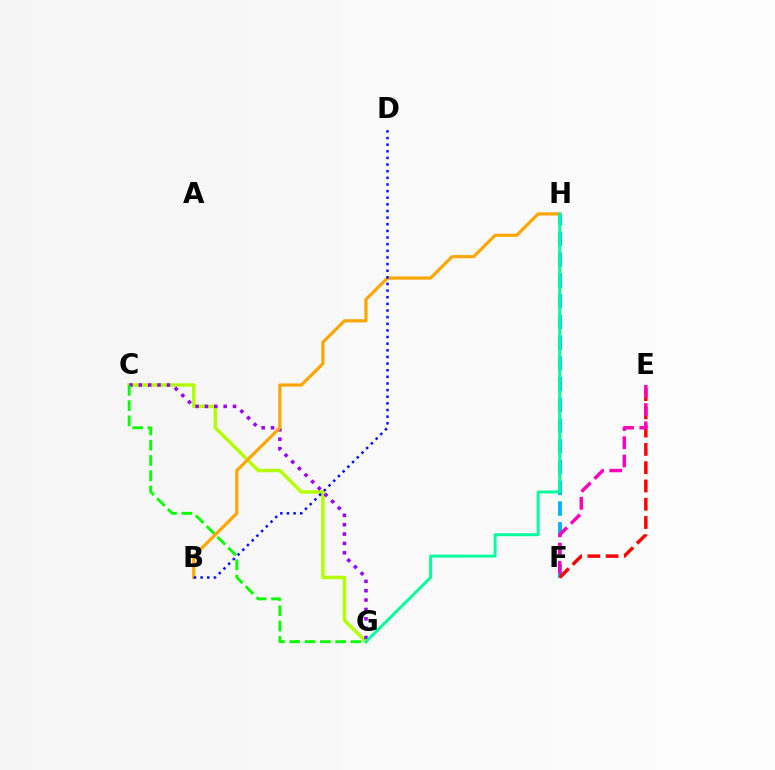{('C', 'G'): [{'color': '#b3ff00', 'line_style': 'solid', 'thickness': 2.48}, {'color': '#9b00ff', 'line_style': 'dotted', 'thickness': 2.54}, {'color': '#08ff00', 'line_style': 'dashed', 'thickness': 2.08}], ('F', 'H'): [{'color': '#00b5ff', 'line_style': 'dashed', 'thickness': 2.82}], ('E', 'F'): [{'color': '#ff0000', 'line_style': 'dashed', 'thickness': 2.48}, {'color': '#ff00bd', 'line_style': 'dashed', 'thickness': 2.48}], ('B', 'H'): [{'color': '#ffa500', 'line_style': 'solid', 'thickness': 2.28}], ('G', 'H'): [{'color': '#00ff9d', 'line_style': 'solid', 'thickness': 2.12}], ('B', 'D'): [{'color': '#0010ff', 'line_style': 'dotted', 'thickness': 1.8}]}